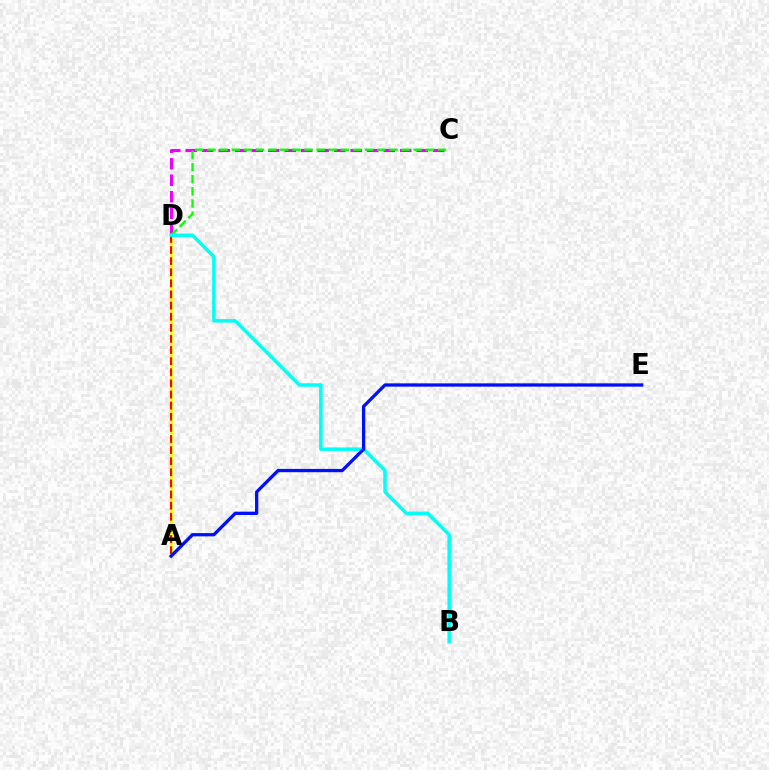{('C', 'D'): [{'color': '#ee00ff', 'line_style': 'dashed', 'thickness': 2.24}, {'color': '#08ff00', 'line_style': 'dashed', 'thickness': 1.65}], ('A', 'D'): [{'color': '#fcf500', 'line_style': 'solid', 'thickness': 1.97}, {'color': '#ff0000', 'line_style': 'dashed', 'thickness': 1.51}], ('B', 'D'): [{'color': '#00fff6', 'line_style': 'solid', 'thickness': 2.51}], ('A', 'E'): [{'color': '#0010ff', 'line_style': 'solid', 'thickness': 2.37}]}